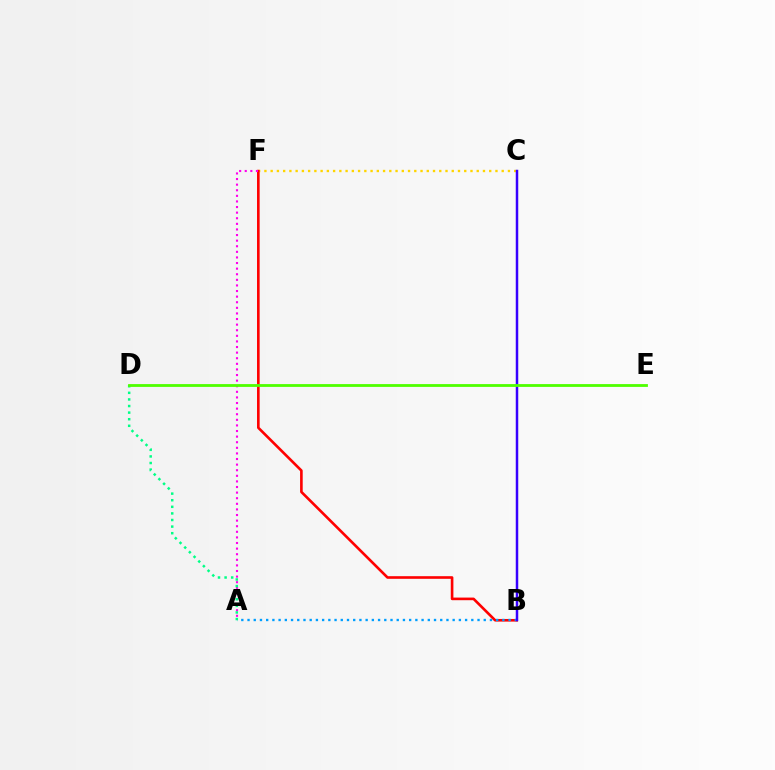{('C', 'F'): [{'color': '#ffd500', 'line_style': 'dotted', 'thickness': 1.7}], ('B', 'F'): [{'color': '#ff0000', 'line_style': 'solid', 'thickness': 1.89}], ('A', 'F'): [{'color': '#ff00ed', 'line_style': 'dotted', 'thickness': 1.52}], ('A', 'B'): [{'color': '#009eff', 'line_style': 'dotted', 'thickness': 1.69}], ('B', 'C'): [{'color': '#3700ff', 'line_style': 'solid', 'thickness': 1.79}], ('A', 'D'): [{'color': '#00ff86', 'line_style': 'dotted', 'thickness': 1.79}], ('D', 'E'): [{'color': '#4fff00', 'line_style': 'solid', 'thickness': 2.02}]}